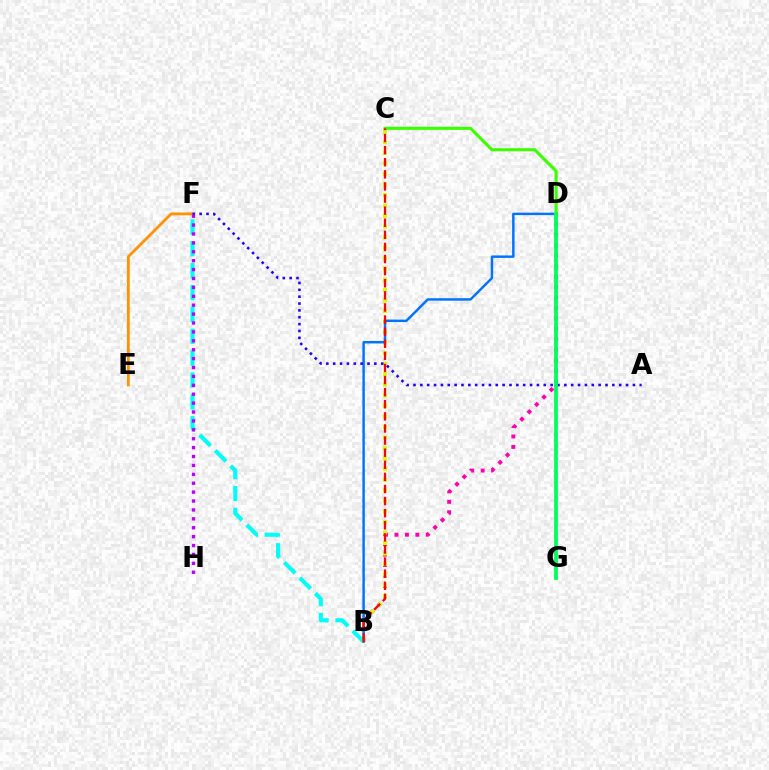{('B', 'D'): [{'color': '#ff00ac', 'line_style': 'dotted', 'thickness': 2.84}, {'color': '#0074ff', 'line_style': 'solid', 'thickness': 1.78}], ('B', 'F'): [{'color': '#00fff6', 'line_style': 'dashed', 'thickness': 2.97}], ('B', 'C'): [{'color': '#d1ff00', 'line_style': 'dotted', 'thickness': 2.87}, {'color': '#ff0000', 'line_style': 'dashed', 'thickness': 1.64}], ('E', 'F'): [{'color': '#ff9400', 'line_style': 'solid', 'thickness': 2.03}], ('C', 'D'): [{'color': '#3dff00', 'line_style': 'solid', 'thickness': 2.24}], ('A', 'F'): [{'color': '#2500ff', 'line_style': 'dotted', 'thickness': 1.86}], ('D', 'G'): [{'color': '#00ff5c', 'line_style': 'solid', 'thickness': 2.72}], ('F', 'H'): [{'color': '#b900ff', 'line_style': 'dotted', 'thickness': 2.42}]}